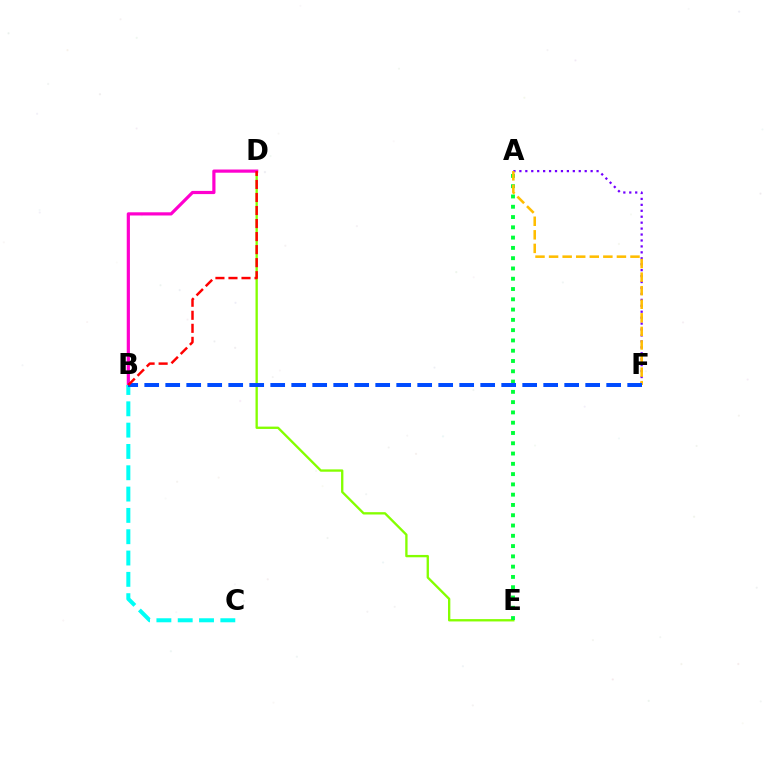{('D', 'E'): [{'color': '#84ff00', 'line_style': 'solid', 'thickness': 1.68}], ('A', 'F'): [{'color': '#7200ff', 'line_style': 'dotted', 'thickness': 1.61}, {'color': '#ffbd00', 'line_style': 'dashed', 'thickness': 1.84}], ('B', 'D'): [{'color': '#ff00cf', 'line_style': 'solid', 'thickness': 2.3}, {'color': '#ff0000', 'line_style': 'dashed', 'thickness': 1.77}], ('A', 'E'): [{'color': '#00ff39', 'line_style': 'dotted', 'thickness': 2.79}], ('B', 'C'): [{'color': '#00fff6', 'line_style': 'dashed', 'thickness': 2.9}], ('B', 'F'): [{'color': '#004bff', 'line_style': 'dashed', 'thickness': 2.85}]}